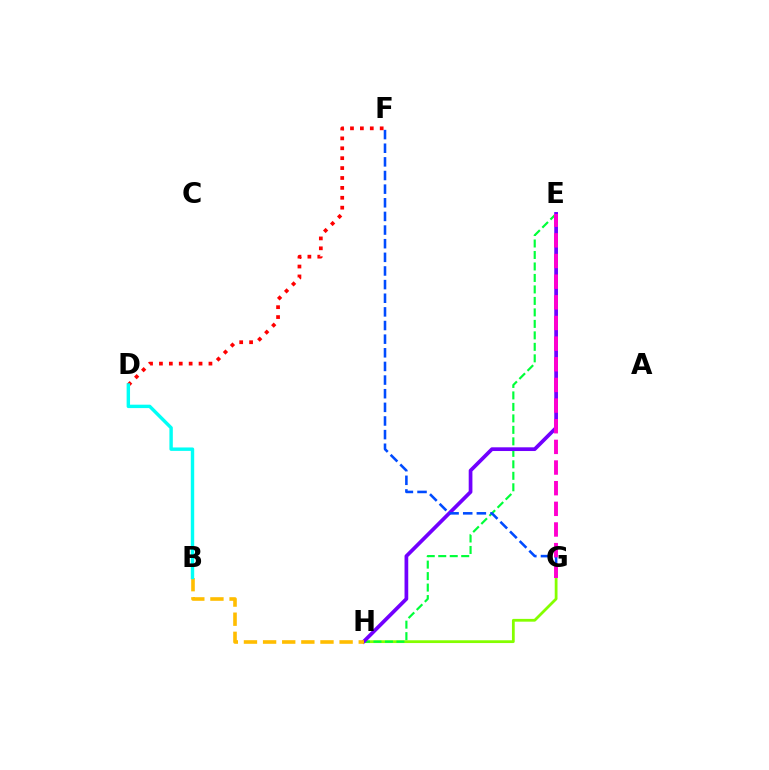{('G', 'H'): [{'color': '#84ff00', 'line_style': 'solid', 'thickness': 2.0}], ('E', 'H'): [{'color': '#00ff39', 'line_style': 'dashed', 'thickness': 1.56}, {'color': '#7200ff', 'line_style': 'solid', 'thickness': 2.67}], ('F', 'G'): [{'color': '#004bff', 'line_style': 'dashed', 'thickness': 1.85}], ('B', 'H'): [{'color': '#ffbd00', 'line_style': 'dashed', 'thickness': 2.6}], ('D', 'F'): [{'color': '#ff0000', 'line_style': 'dotted', 'thickness': 2.69}], ('E', 'G'): [{'color': '#ff00cf', 'line_style': 'dashed', 'thickness': 2.81}], ('B', 'D'): [{'color': '#00fff6', 'line_style': 'solid', 'thickness': 2.46}]}